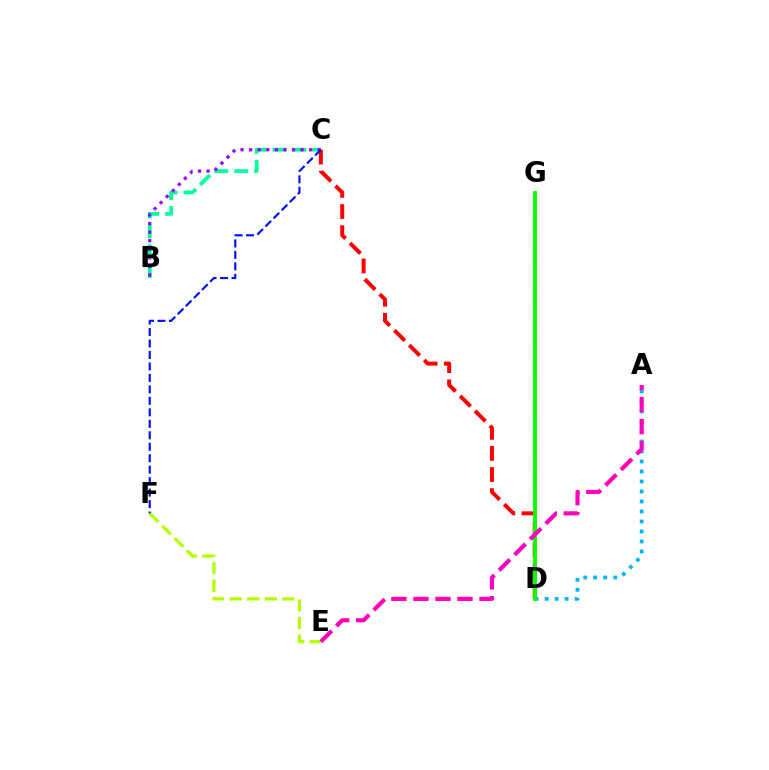{('B', 'C'): [{'color': '#00ff9d', 'line_style': 'dashed', 'thickness': 2.7}, {'color': '#9b00ff', 'line_style': 'dotted', 'thickness': 2.33}], ('D', 'G'): [{'color': '#ffa500', 'line_style': 'dotted', 'thickness': 2.77}, {'color': '#08ff00', 'line_style': 'solid', 'thickness': 2.75}], ('E', 'F'): [{'color': '#b3ff00', 'line_style': 'dashed', 'thickness': 2.38}], ('C', 'D'): [{'color': '#ff0000', 'line_style': 'dashed', 'thickness': 2.87}], ('A', 'D'): [{'color': '#00b5ff', 'line_style': 'dotted', 'thickness': 2.72}], ('C', 'F'): [{'color': '#0010ff', 'line_style': 'dashed', 'thickness': 1.56}], ('A', 'E'): [{'color': '#ff00bd', 'line_style': 'dashed', 'thickness': 2.99}]}